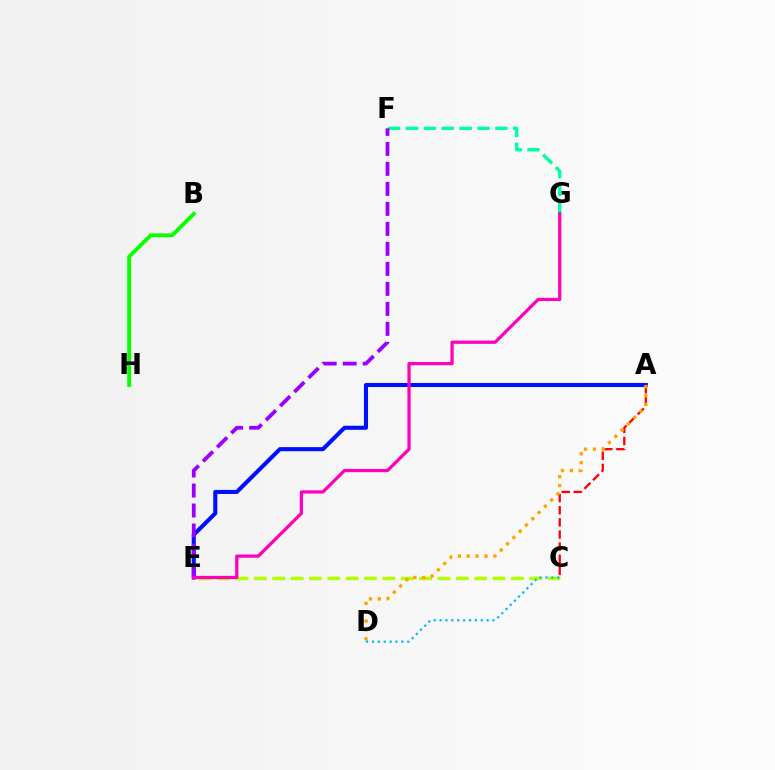{('B', 'H'): [{'color': '#08ff00', 'line_style': 'solid', 'thickness': 2.77}], ('A', 'E'): [{'color': '#0010ff', 'line_style': 'solid', 'thickness': 2.94}], ('F', 'G'): [{'color': '#00ff9d', 'line_style': 'dashed', 'thickness': 2.43}], ('A', 'C'): [{'color': '#ff0000', 'line_style': 'dashed', 'thickness': 1.65}], ('C', 'E'): [{'color': '#b3ff00', 'line_style': 'dashed', 'thickness': 2.49}], ('E', 'F'): [{'color': '#9b00ff', 'line_style': 'dashed', 'thickness': 2.72}], ('A', 'D'): [{'color': '#ffa500', 'line_style': 'dotted', 'thickness': 2.41}], ('E', 'G'): [{'color': '#ff00bd', 'line_style': 'solid', 'thickness': 2.33}], ('C', 'D'): [{'color': '#00b5ff', 'line_style': 'dotted', 'thickness': 1.6}]}